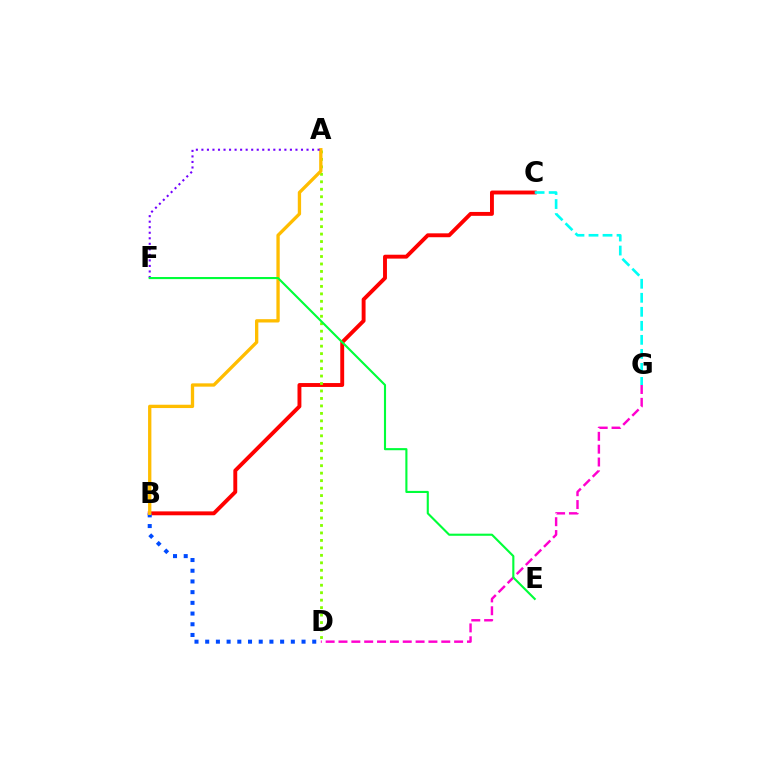{('B', 'C'): [{'color': '#ff0000', 'line_style': 'solid', 'thickness': 2.8}], ('D', 'G'): [{'color': '#ff00cf', 'line_style': 'dashed', 'thickness': 1.75}], ('B', 'D'): [{'color': '#004bff', 'line_style': 'dotted', 'thickness': 2.91}], ('C', 'G'): [{'color': '#00fff6', 'line_style': 'dashed', 'thickness': 1.9}], ('A', 'D'): [{'color': '#84ff00', 'line_style': 'dotted', 'thickness': 2.03}], ('A', 'B'): [{'color': '#ffbd00', 'line_style': 'solid', 'thickness': 2.39}], ('A', 'F'): [{'color': '#7200ff', 'line_style': 'dotted', 'thickness': 1.5}], ('E', 'F'): [{'color': '#00ff39', 'line_style': 'solid', 'thickness': 1.52}]}